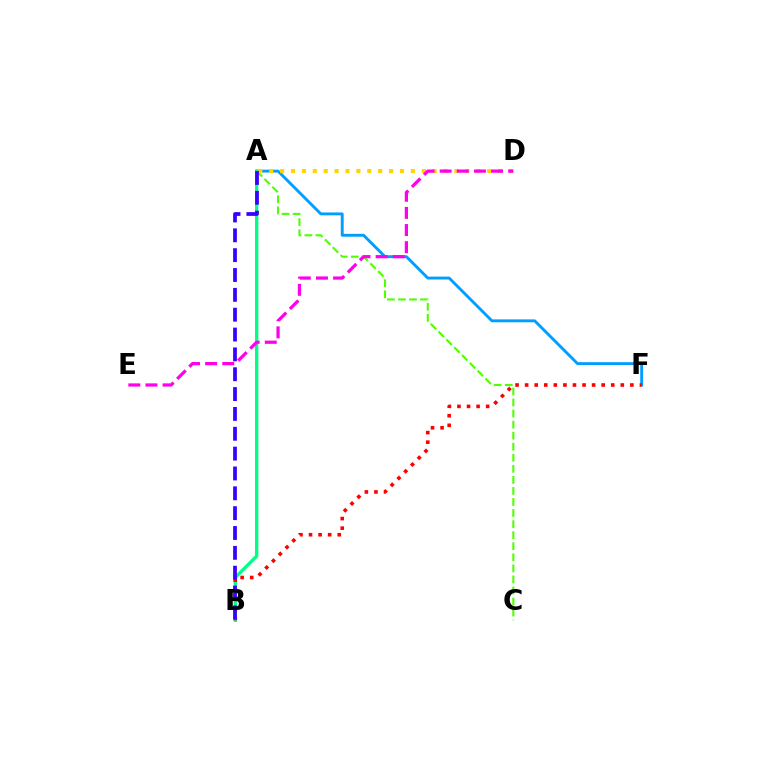{('A', 'C'): [{'color': '#4fff00', 'line_style': 'dashed', 'thickness': 1.5}], ('A', 'F'): [{'color': '#009eff', 'line_style': 'solid', 'thickness': 2.07}], ('A', 'B'): [{'color': '#00ff86', 'line_style': 'solid', 'thickness': 2.39}, {'color': '#3700ff', 'line_style': 'dashed', 'thickness': 2.7}], ('A', 'D'): [{'color': '#ffd500', 'line_style': 'dotted', 'thickness': 2.96}], ('B', 'F'): [{'color': '#ff0000', 'line_style': 'dotted', 'thickness': 2.6}], ('D', 'E'): [{'color': '#ff00ed', 'line_style': 'dashed', 'thickness': 2.33}]}